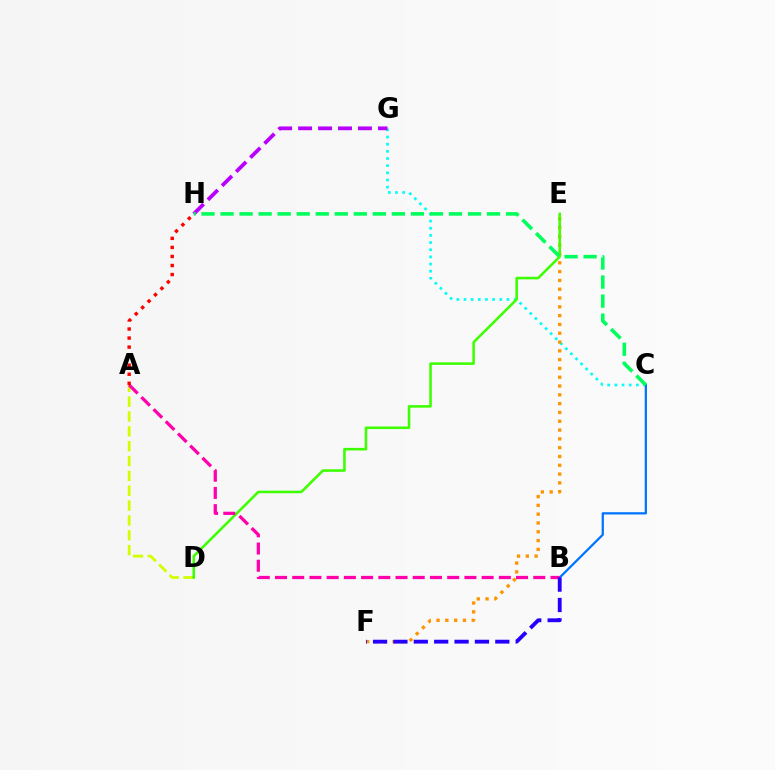{('C', 'G'): [{'color': '#00fff6', 'line_style': 'dotted', 'thickness': 1.95}], ('B', 'C'): [{'color': '#0074ff', 'line_style': 'solid', 'thickness': 1.62}], ('G', 'H'): [{'color': '#b900ff', 'line_style': 'dashed', 'thickness': 2.71}], ('A', 'D'): [{'color': '#d1ff00', 'line_style': 'dashed', 'thickness': 2.02}], ('E', 'F'): [{'color': '#ff9400', 'line_style': 'dotted', 'thickness': 2.39}], ('D', 'E'): [{'color': '#3dff00', 'line_style': 'solid', 'thickness': 1.84}], ('C', 'H'): [{'color': '#00ff5c', 'line_style': 'dashed', 'thickness': 2.59}], ('A', 'B'): [{'color': '#ff00ac', 'line_style': 'dashed', 'thickness': 2.34}], ('B', 'F'): [{'color': '#2500ff', 'line_style': 'dashed', 'thickness': 2.77}], ('A', 'H'): [{'color': '#ff0000', 'line_style': 'dotted', 'thickness': 2.46}]}